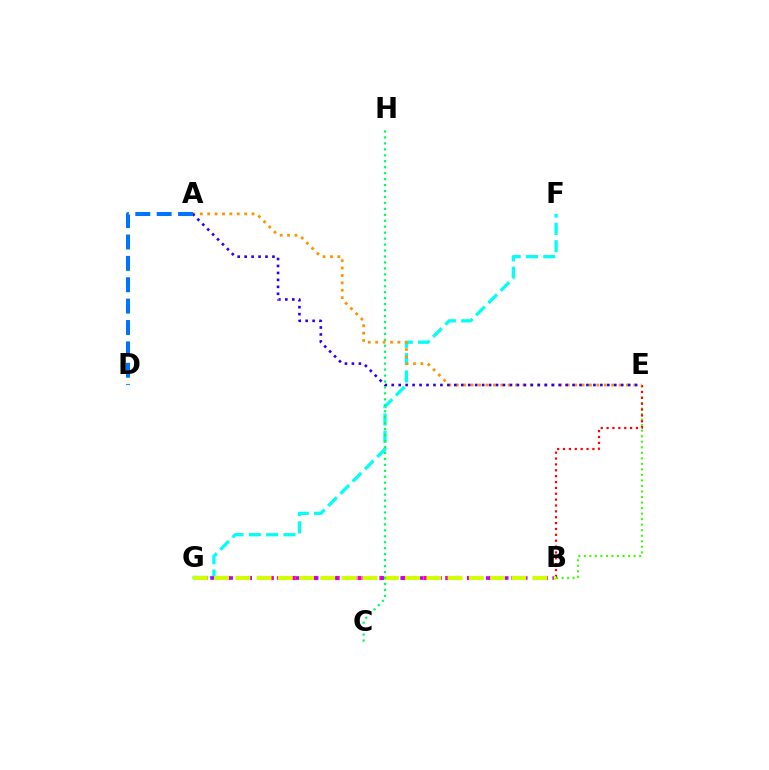{('F', 'G'): [{'color': '#00fff6', 'line_style': 'dashed', 'thickness': 2.35}], ('B', 'E'): [{'color': '#3dff00', 'line_style': 'dotted', 'thickness': 1.5}, {'color': '#ff0000', 'line_style': 'dotted', 'thickness': 1.59}], ('B', 'G'): [{'color': '#ff00ac', 'line_style': 'dotted', 'thickness': 2.98}, {'color': '#b900ff', 'line_style': 'dotted', 'thickness': 2.58}, {'color': '#d1ff00', 'line_style': 'dashed', 'thickness': 2.88}], ('A', 'E'): [{'color': '#ff9400', 'line_style': 'dotted', 'thickness': 2.01}, {'color': '#2500ff', 'line_style': 'dotted', 'thickness': 1.89}], ('C', 'H'): [{'color': '#00ff5c', 'line_style': 'dotted', 'thickness': 1.62}], ('A', 'D'): [{'color': '#0074ff', 'line_style': 'dashed', 'thickness': 2.9}]}